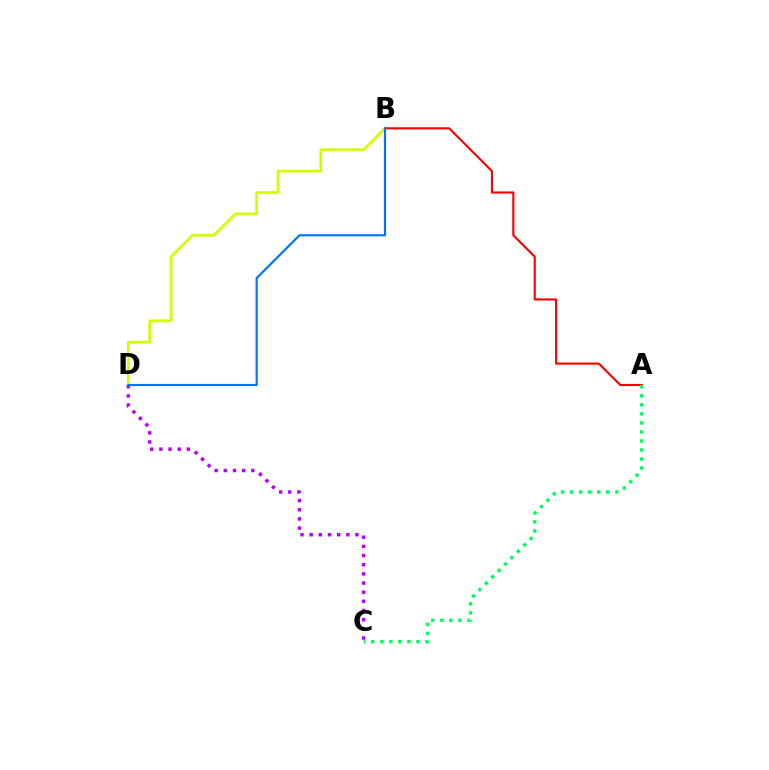{('B', 'D'): [{'color': '#d1ff00', 'line_style': 'solid', 'thickness': 2.01}, {'color': '#0074ff', 'line_style': 'solid', 'thickness': 1.57}], ('A', 'B'): [{'color': '#ff0000', 'line_style': 'solid', 'thickness': 1.54}], ('C', 'D'): [{'color': '#b900ff', 'line_style': 'dotted', 'thickness': 2.49}], ('A', 'C'): [{'color': '#00ff5c', 'line_style': 'dotted', 'thickness': 2.46}]}